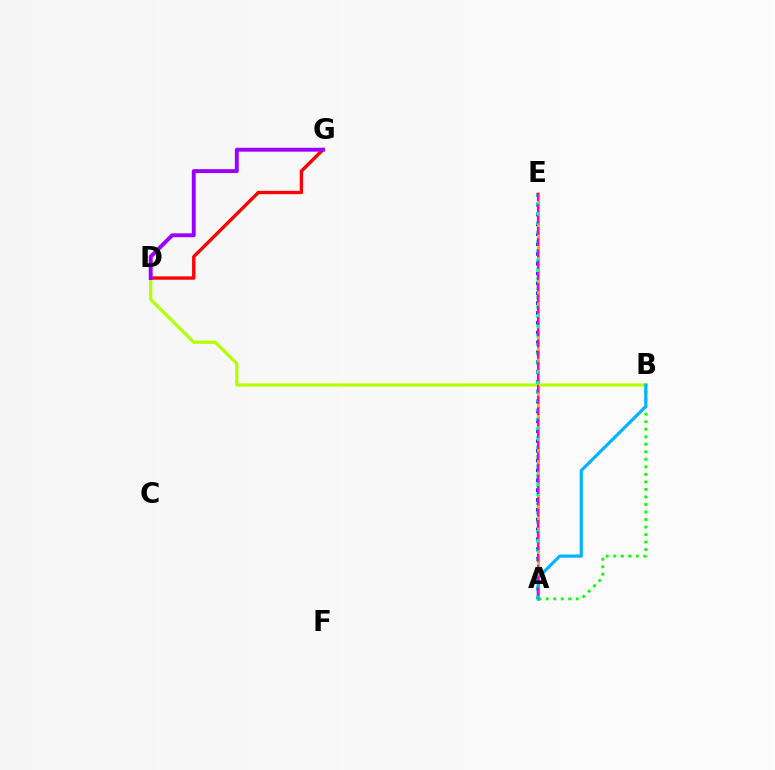{('A', 'E'): [{'color': '#0010ff', 'line_style': 'dotted', 'thickness': 2.67}, {'color': '#ffa500', 'line_style': 'solid', 'thickness': 2.04}, {'color': '#00ff9d', 'line_style': 'dotted', 'thickness': 2.54}, {'color': '#ff00bd', 'line_style': 'dashed', 'thickness': 1.53}], ('B', 'D'): [{'color': '#b3ff00', 'line_style': 'solid', 'thickness': 2.31}], ('A', 'B'): [{'color': '#08ff00', 'line_style': 'dotted', 'thickness': 2.04}, {'color': '#00b5ff', 'line_style': 'solid', 'thickness': 2.28}], ('D', 'G'): [{'color': '#ff0000', 'line_style': 'solid', 'thickness': 2.41}, {'color': '#9b00ff', 'line_style': 'solid', 'thickness': 2.81}]}